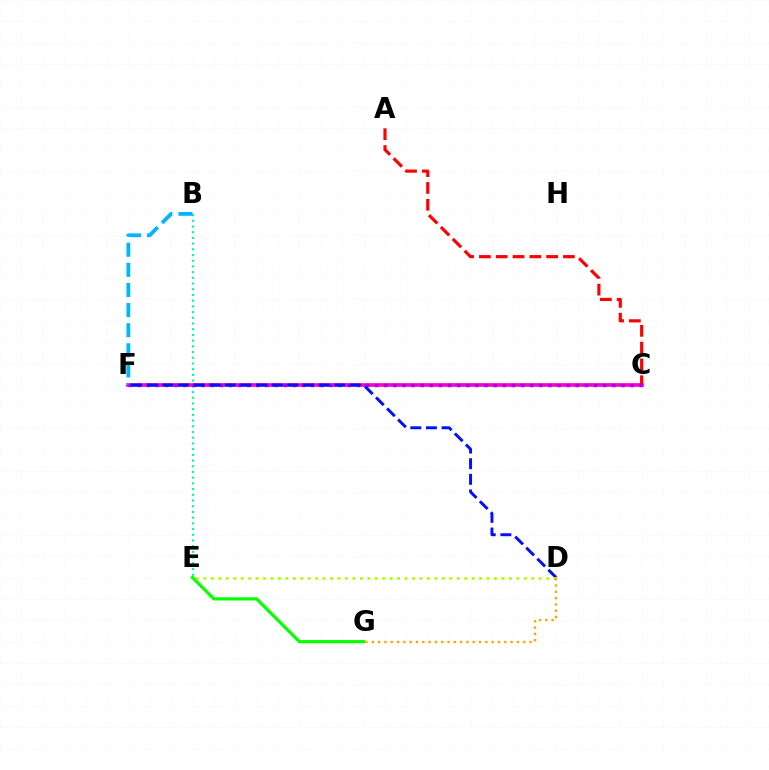{('B', 'E'): [{'color': '#00ff9d', 'line_style': 'dotted', 'thickness': 1.55}], ('C', 'F'): [{'color': '#ff00bd', 'line_style': 'solid', 'thickness': 2.64}, {'color': '#9b00ff', 'line_style': 'dotted', 'thickness': 2.48}], ('A', 'C'): [{'color': '#ff0000', 'line_style': 'dashed', 'thickness': 2.28}], ('B', 'F'): [{'color': '#00b5ff', 'line_style': 'dashed', 'thickness': 2.73}], ('E', 'G'): [{'color': '#08ff00', 'line_style': 'solid', 'thickness': 2.31}], ('D', 'F'): [{'color': '#0010ff', 'line_style': 'dashed', 'thickness': 2.12}], ('D', 'E'): [{'color': '#b3ff00', 'line_style': 'dotted', 'thickness': 2.02}], ('D', 'G'): [{'color': '#ffa500', 'line_style': 'dotted', 'thickness': 1.71}]}